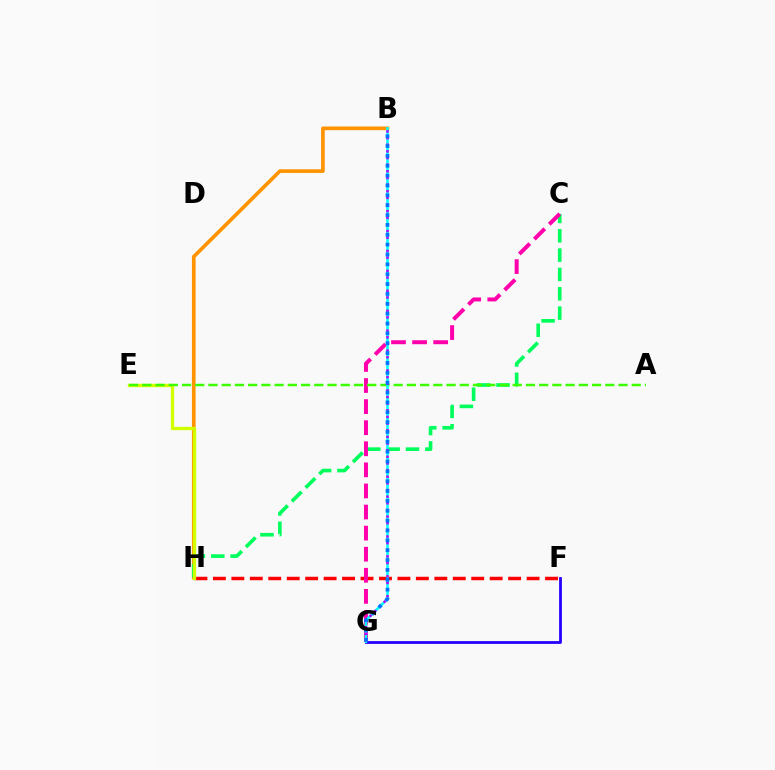{('F', 'H'): [{'color': '#ff0000', 'line_style': 'dashed', 'thickness': 2.51}], ('B', 'H'): [{'color': '#ff9400', 'line_style': 'solid', 'thickness': 2.65}], ('C', 'H'): [{'color': '#00ff5c', 'line_style': 'dashed', 'thickness': 2.63}], ('C', 'G'): [{'color': '#ff00ac', 'line_style': 'dashed', 'thickness': 2.86}], ('E', 'H'): [{'color': '#d1ff00', 'line_style': 'solid', 'thickness': 2.4}], ('A', 'E'): [{'color': '#3dff00', 'line_style': 'dashed', 'thickness': 1.8}], ('F', 'G'): [{'color': '#2500ff', 'line_style': 'solid', 'thickness': 2.01}], ('B', 'G'): [{'color': '#00fff6', 'line_style': 'solid', 'thickness': 1.88}, {'color': '#b900ff', 'line_style': 'dotted', 'thickness': 1.8}, {'color': '#0074ff', 'line_style': 'dotted', 'thickness': 2.68}]}